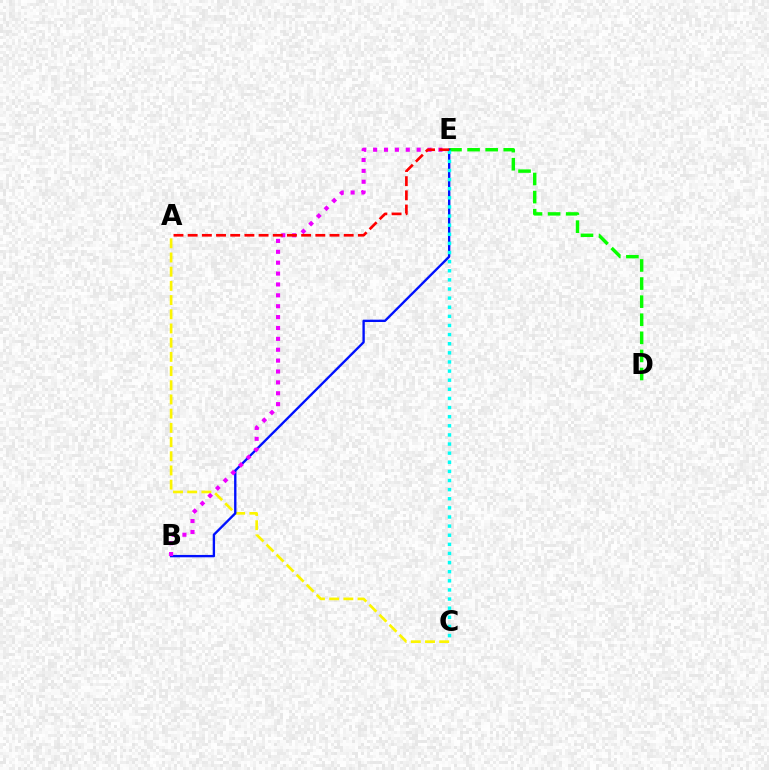{('A', 'C'): [{'color': '#fcf500', 'line_style': 'dashed', 'thickness': 1.93}], ('D', 'E'): [{'color': '#08ff00', 'line_style': 'dashed', 'thickness': 2.46}], ('B', 'E'): [{'color': '#0010ff', 'line_style': 'solid', 'thickness': 1.7}, {'color': '#ee00ff', 'line_style': 'dotted', 'thickness': 2.96}], ('C', 'E'): [{'color': '#00fff6', 'line_style': 'dotted', 'thickness': 2.48}], ('A', 'E'): [{'color': '#ff0000', 'line_style': 'dashed', 'thickness': 1.93}]}